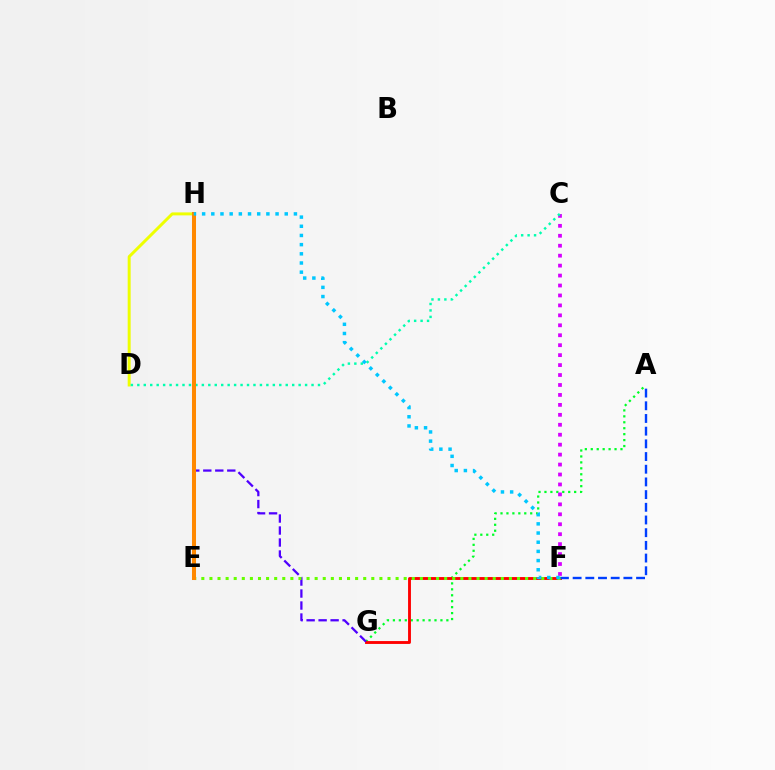{('A', 'G'): [{'color': '#00ff27', 'line_style': 'dotted', 'thickness': 1.61}], ('E', 'H'): [{'color': '#ff00a0', 'line_style': 'dotted', 'thickness': 1.83}, {'color': '#ff8800', 'line_style': 'solid', 'thickness': 2.9}], ('F', 'G'): [{'color': '#ff0000', 'line_style': 'solid', 'thickness': 2.07}], ('A', 'F'): [{'color': '#003fff', 'line_style': 'dashed', 'thickness': 1.72}], ('G', 'H'): [{'color': '#4f00ff', 'line_style': 'dashed', 'thickness': 1.63}], ('D', 'H'): [{'color': '#eeff00', 'line_style': 'solid', 'thickness': 2.14}], ('C', 'F'): [{'color': '#d600ff', 'line_style': 'dotted', 'thickness': 2.7}], ('E', 'F'): [{'color': '#66ff00', 'line_style': 'dotted', 'thickness': 2.2}], ('C', 'D'): [{'color': '#00ffaf', 'line_style': 'dotted', 'thickness': 1.75}], ('F', 'H'): [{'color': '#00c7ff', 'line_style': 'dotted', 'thickness': 2.49}]}